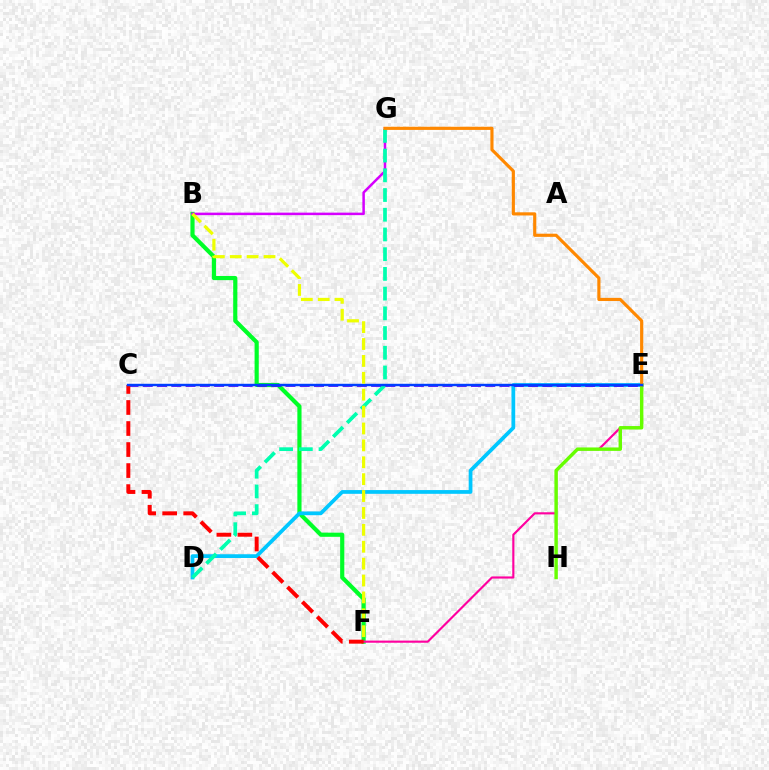{('B', 'F'): [{'color': '#00ff27', 'line_style': 'solid', 'thickness': 3.0}, {'color': '#eeff00', 'line_style': 'dashed', 'thickness': 2.29}], ('E', 'F'): [{'color': '#ff00a0', 'line_style': 'solid', 'thickness': 1.54}], ('B', 'G'): [{'color': '#d600ff', 'line_style': 'solid', 'thickness': 1.8}], ('D', 'E'): [{'color': '#00c7ff', 'line_style': 'solid', 'thickness': 2.7}], ('D', 'G'): [{'color': '#00ffaf', 'line_style': 'dashed', 'thickness': 2.68}], ('E', 'H'): [{'color': '#66ff00', 'line_style': 'solid', 'thickness': 2.47}], ('E', 'G'): [{'color': '#ff8800', 'line_style': 'solid', 'thickness': 2.27}], ('C', 'E'): [{'color': '#4f00ff', 'line_style': 'dashed', 'thickness': 1.94}, {'color': '#003fff', 'line_style': 'solid', 'thickness': 1.75}], ('C', 'F'): [{'color': '#ff0000', 'line_style': 'dashed', 'thickness': 2.86}]}